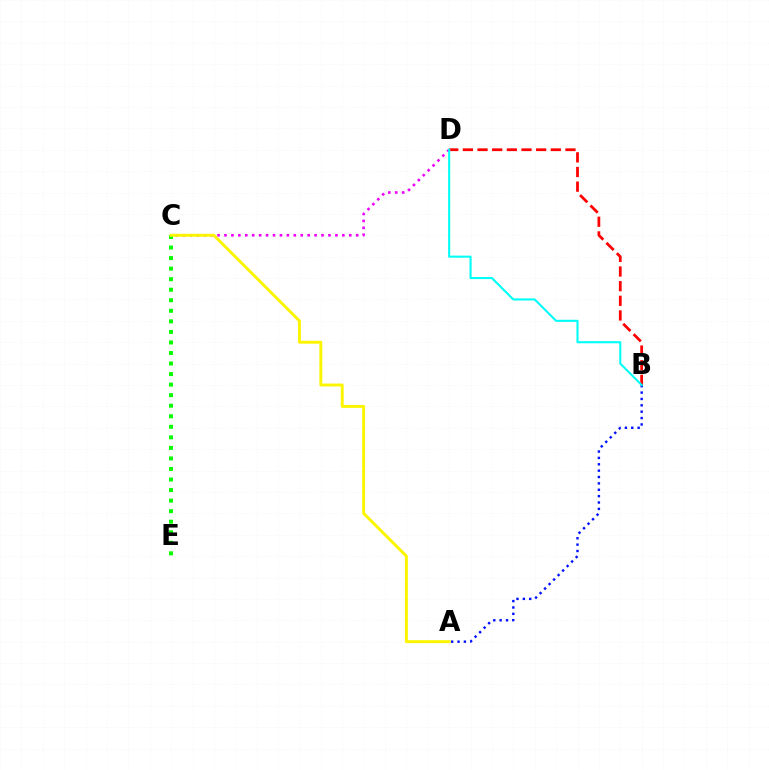{('C', 'D'): [{'color': '#ee00ff', 'line_style': 'dotted', 'thickness': 1.88}], ('A', 'B'): [{'color': '#0010ff', 'line_style': 'dotted', 'thickness': 1.73}], ('B', 'D'): [{'color': '#ff0000', 'line_style': 'dashed', 'thickness': 1.99}, {'color': '#00fff6', 'line_style': 'solid', 'thickness': 1.51}], ('C', 'E'): [{'color': '#08ff00', 'line_style': 'dotted', 'thickness': 2.87}], ('A', 'C'): [{'color': '#fcf500', 'line_style': 'solid', 'thickness': 2.11}]}